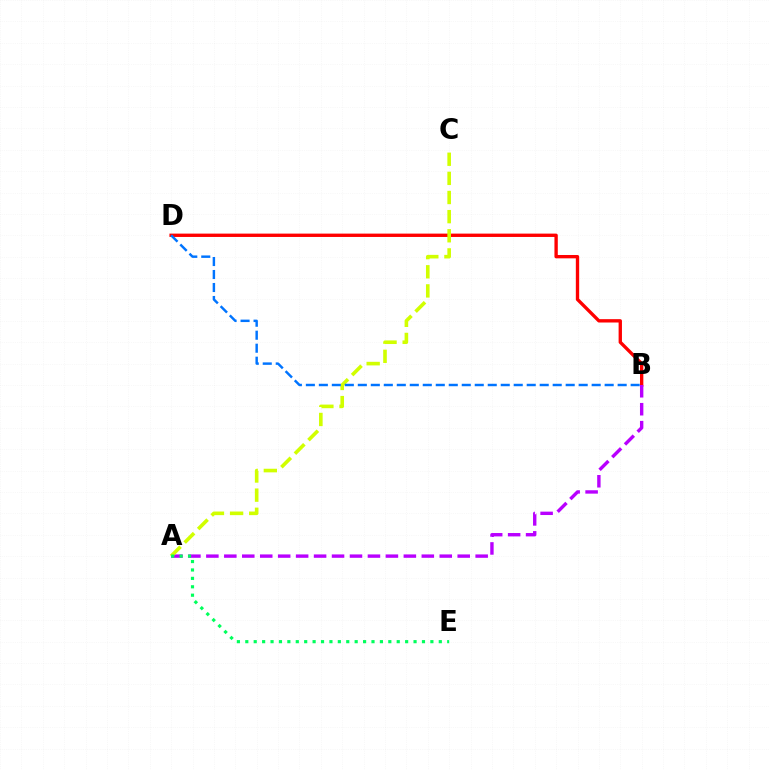{('B', 'D'): [{'color': '#ff0000', 'line_style': 'solid', 'thickness': 2.41}, {'color': '#0074ff', 'line_style': 'dashed', 'thickness': 1.76}], ('A', 'B'): [{'color': '#b900ff', 'line_style': 'dashed', 'thickness': 2.44}], ('A', 'C'): [{'color': '#d1ff00', 'line_style': 'dashed', 'thickness': 2.6}], ('A', 'E'): [{'color': '#00ff5c', 'line_style': 'dotted', 'thickness': 2.29}]}